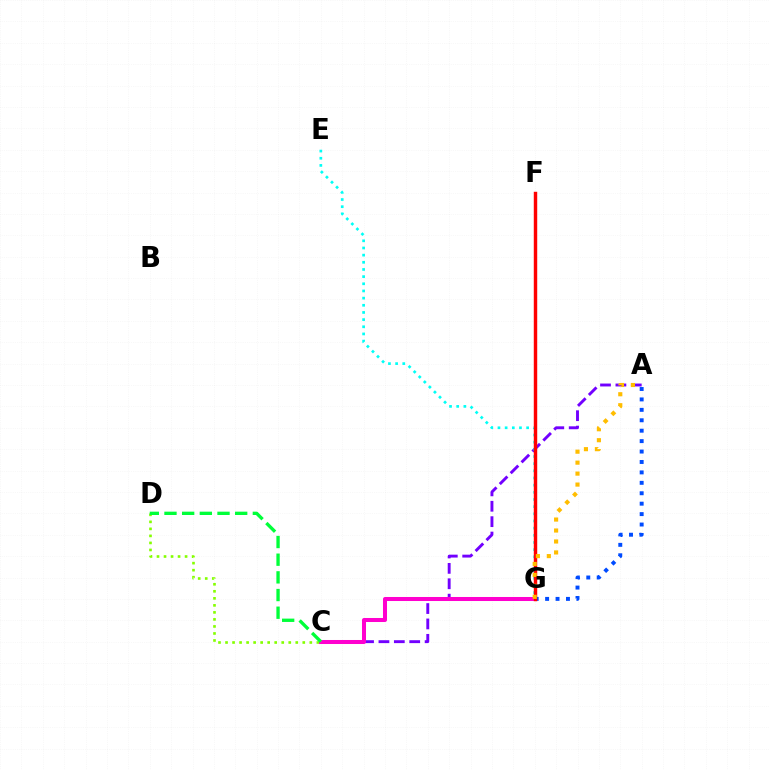{('C', 'D'): [{'color': '#84ff00', 'line_style': 'dotted', 'thickness': 1.91}, {'color': '#00ff39', 'line_style': 'dashed', 'thickness': 2.4}], ('A', 'C'): [{'color': '#7200ff', 'line_style': 'dashed', 'thickness': 2.09}], ('E', 'G'): [{'color': '#00fff6', 'line_style': 'dotted', 'thickness': 1.95}], ('C', 'G'): [{'color': '#ff00cf', 'line_style': 'solid', 'thickness': 2.9}], ('A', 'G'): [{'color': '#004bff', 'line_style': 'dotted', 'thickness': 2.83}, {'color': '#ffbd00', 'line_style': 'dotted', 'thickness': 2.98}], ('F', 'G'): [{'color': '#ff0000', 'line_style': 'solid', 'thickness': 2.47}]}